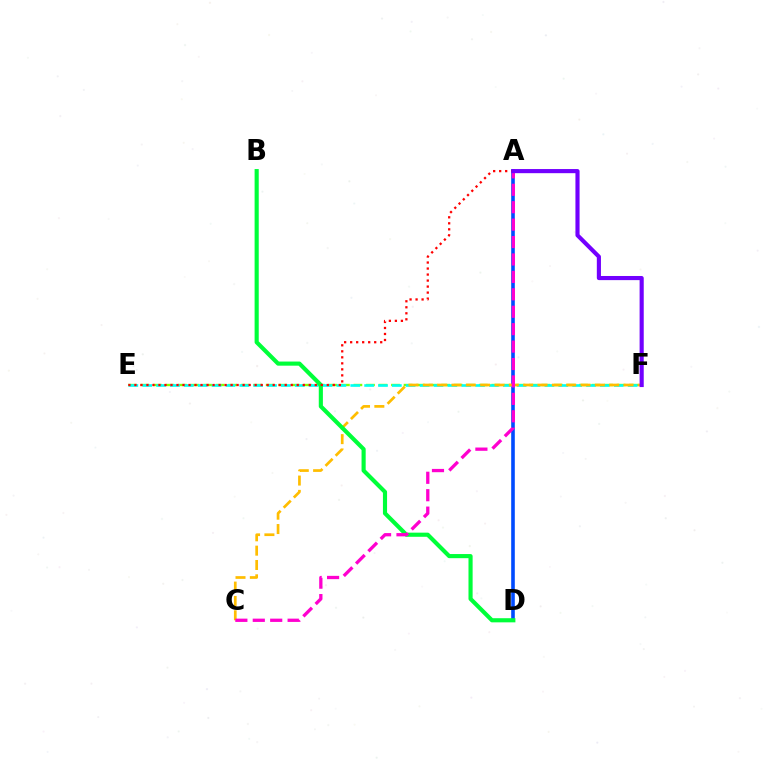{('E', 'F'): [{'color': '#84ff00', 'line_style': 'dashed', 'thickness': 1.7}, {'color': '#00fff6', 'line_style': 'dashed', 'thickness': 1.88}], ('A', 'D'): [{'color': '#004bff', 'line_style': 'solid', 'thickness': 2.6}], ('C', 'F'): [{'color': '#ffbd00', 'line_style': 'dashed', 'thickness': 1.95}], ('B', 'D'): [{'color': '#00ff39', 'line_style': 'solid', 'thickness': 2.97}], ('A', 'E'): [{'color': '#ff0000', 'line_style': 'dotted', 'thickness': 1.63}], ('A', 'C'): [{'color': '#ff00cf', 'line_style': 'dashed', 'thickness': 2.37}], ('A', 'F'): [{'color': '#7200ff', 'line_style': 'solid', 'thickness': 2.97}]}